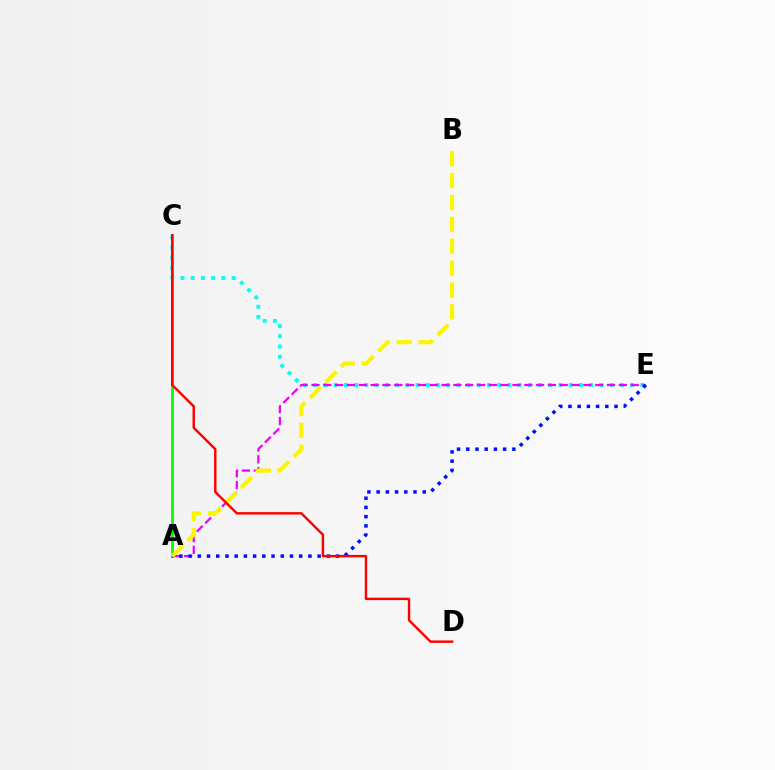{('C', 'E'): [{'color': '#00fff6', 'line_style': 'dotted', 'thickness': 2.78}], ('A', 'E'): [{'color': '#ee00ff', 'line_style': 'dashed', 'thickness': 1.61}, {'color': '#0010ff', 'line_style': 'dotted', 'thickness': 2.5}], ('A', 'C'): [{'color': '#08ff00', 'line_style': 'solid', 'thickness': 2.06}], ('A', 'B'): [{'color': '#fcf500', 'line_style': 'dashed', 'thickness': 2.97}], ('C', 'D'): [{'color': '#ff0000', 'line_style': 'solid', 'thickness': 1.74}]}